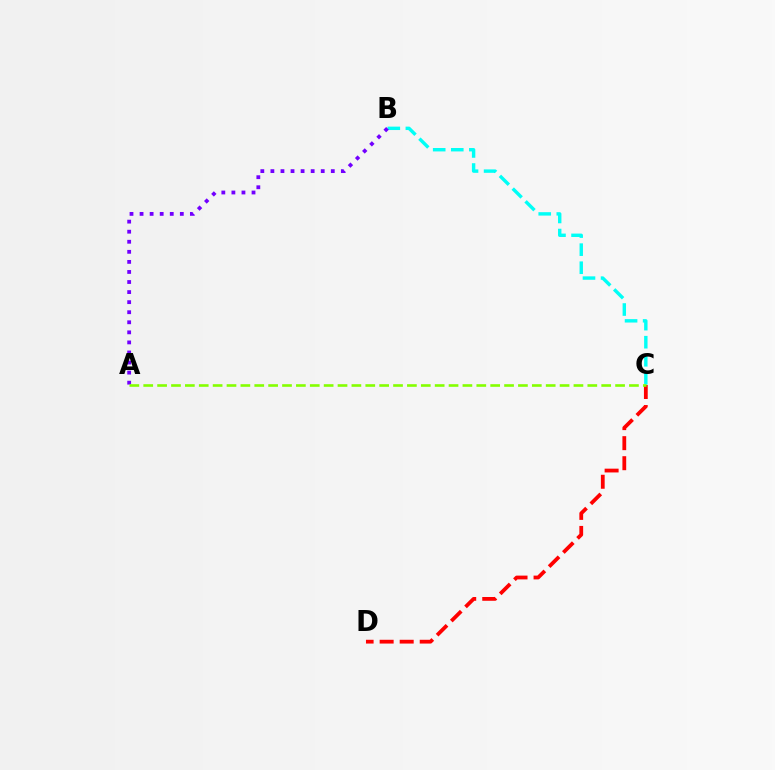{('C', 'D'): [{'color': '#ff0000', 'line_style': 'dashed', 'thickness': 2.72}], ('B', 'C'): [{'color': '#00fff6', 'line_style': 'dashed', 'thickness': 2.45}], ('A', 'B'): [{'color': '#7200ff', 'line_style': 'dotted', 'thickness': 2.73}], ('A', 'C'): [{'color': '#84ff00', 'line_style': 'dashed', 'thickness': 1.89}]}